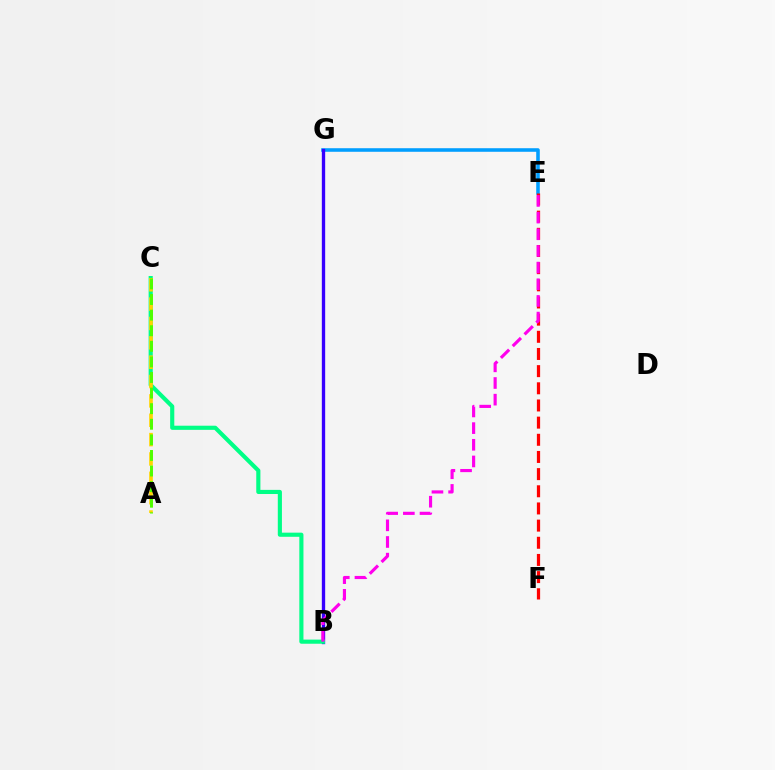{('E', 'G'): [{'color': '#009eff', 'line_style': 'solid', 'thickness': 2.57}], ('B', 'G'): [{'color': '#3700ff', 'line_style': 'solid', 'thickness': 2.4}], ('B', 'C'): [{'color': '#00ff86', 'line_style': 'solid', 'thickness': 2.98}], ('E', 'F'): [{'color': '#ff0000', 'line_style': 'dashed', 'thickness': 2.33}], ('A', 'C'): [{'color': '#ffd500', 'line_style': 'dashed', 'thickness': 2.63}, {'color': '#4fff00', 'line_style': 'dashed', 'thickness': 2.12}], ('B', 'E'): [{'color': '#ff00ed', 'line_style': 'dashed', 'thickness': 2.26}]}